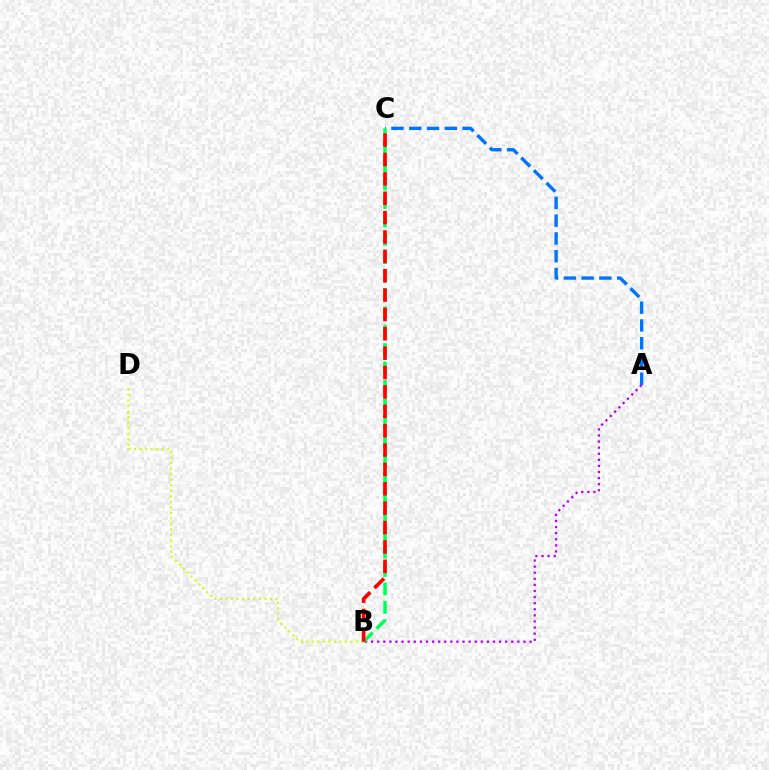{('A', 'B'): [{'color': '#b900ff', 'line_style': 'dotted', 'thickness': 1.66}], ('B', 'D'): [{'color': '#d1ff00', 'line_style': 'dotted', 'thickness': 1.51}], ('A', 'C'): [{'color': '#0074ff', 'line_style': 'dashed', 'thickness': 2.42}], ('B', 'C'): [{'color': '#00ff5c', 'line_style': 'dashed', 'thickness': 2.5}, {'color': '#ff0000', 'line_style': 'dashed', 'thickness': 2.63}]}